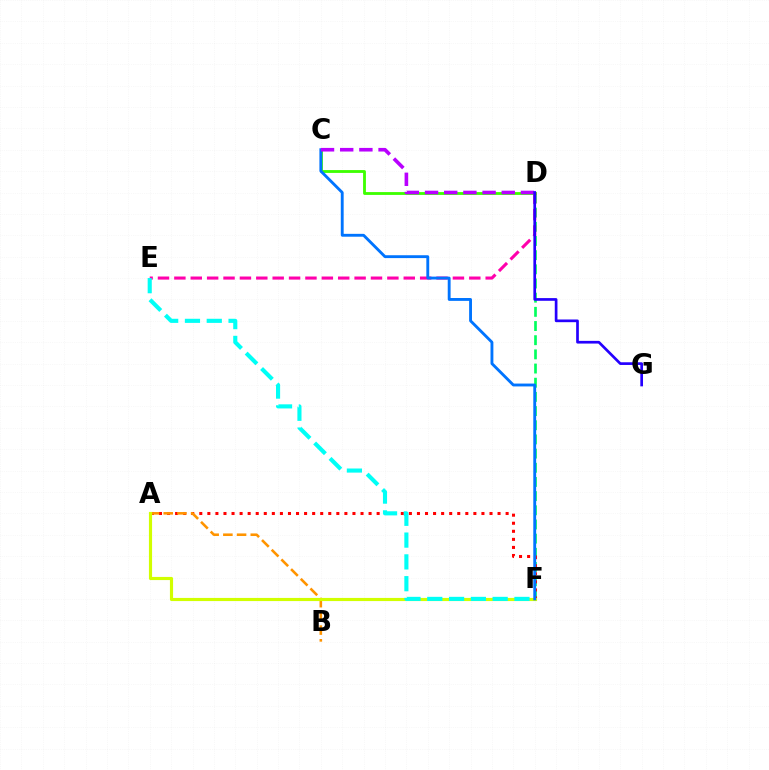{('D', 'F'): [{'color': '#00ff5c', 'line_style': 'dashed', 'thickness': 1.93}], ('A', 'F'): [{'color': '#ff0000', 'line_style': 'dotted', 'thickness': 2.19}, {'color': '#d1ff00', 'line_style': 'solid', 'thickness': 2.27}], ('A', 'B'): [{'color': '#ff9400', 'line_style': 'dashed', 'thickness': 1.86}], ('C', 'D'): [{'color': '#3dff00', 'line_style': 'solid', 'thickness': 2.04}, {'color': '#b900ff', 'line_style': 'dashed', 'thickness': 2.61}], ('D', 'E'): [{'color': '#ff00ac', 'line_style': 'dashed', 'thickness': 2.23}], ('C', 'F'): [{'color': '#0074ff', 'line_style': 'solid', 'thickness': 2.06}], ('D', 'G'): [{'color': '#2500ff', 'line_style': 'solid', 'thickness': 1.94}], ('E', 'F'): [{'color': '#00fff6', 'line_style': 'dashed', 'thickness': 2.96}]}